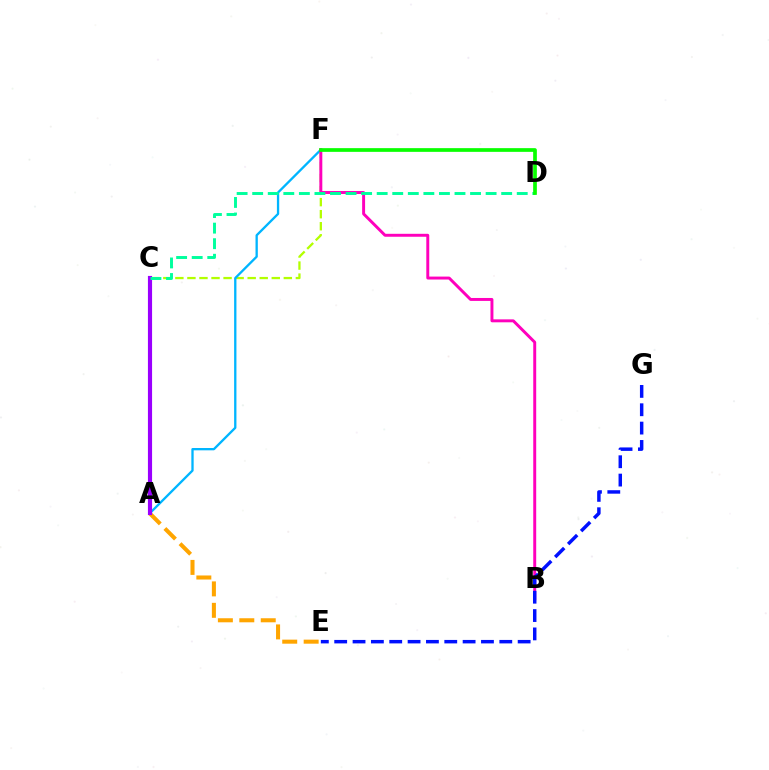{('C', 'F'): [{'color': '#b3ff00', 'line_style': 'dashed', 'thickness': 1.64}], ('A', 'F'): [{'color': '#00b5ff', 'line_style': 'solid', 'thickness': 1.67}], ('A', 'C'): [{'color': '#ff0000', 'line_style': 'dashed', 'thickness': 2.85}, {'color': '#9b00ff', 'line_style': 'solid', 'thickness': 2.99}], ('A', 'E'): [{'color': '#ffa500', 'line_style': 'dashed', 'thickness': 2.91}], ('B', 'F'): [{'color': '#ff00bd', 'line_style': 'solid', 'thickness': 2.12}], ('C', 'D'): [{'color': '#00ff9d', 'line_style': 'dashed', 'thickness': 2.11}], ('D', 'F'): [{'color': '#08ff00', 'line_style': 'solid', 'thickness': 2.66}], ('E', 'G'): [{'color': '#0010ff', 'line_style': 'dashed', 'thickness': 2.49}]}